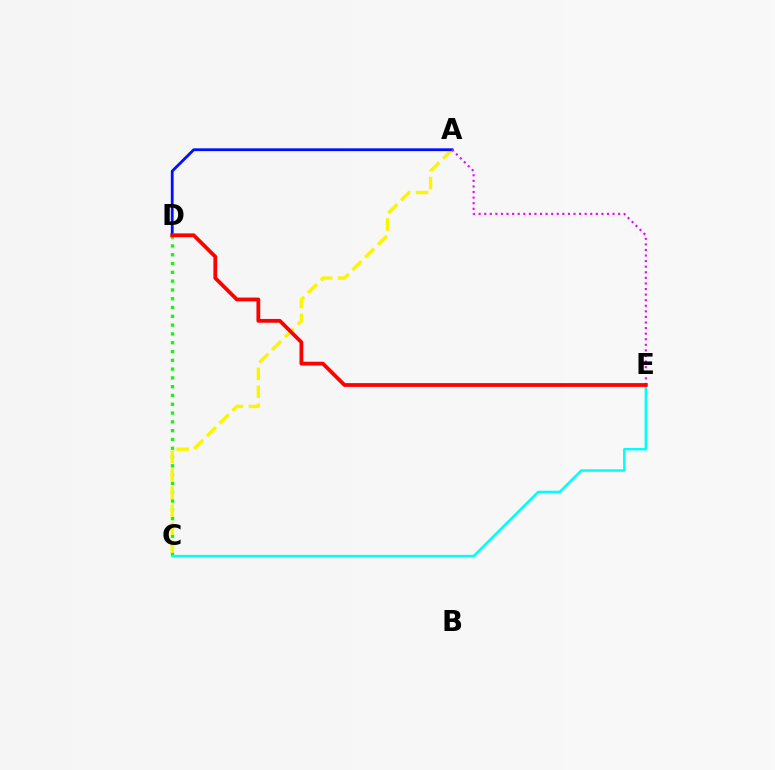{('C', 'D'): [{'color': '#08ff00', 'line_style': 'dotted', 'thickness': 2.39}], ('A', 'C'): [{'color': '#fcf500', 'line_style': 'dashed', 'thickness': 2.44}], ('A', 'D'): [{'color': '#0010ff', 'line_style': 'solid', 'thickness': 2.01}], ('C', 'E'): [{'color': '#00fff6', 'line_style': 'solid', 'thickness': 1.79}], ('A', 'E'): [{'color': '#ee00ff', 'line_style': 'dotted', 'thickness': 1.52}], ('D', 'E'): [{'color': '#ff0000', 'line_style': 'solid', 'thickness': 2.72}]}